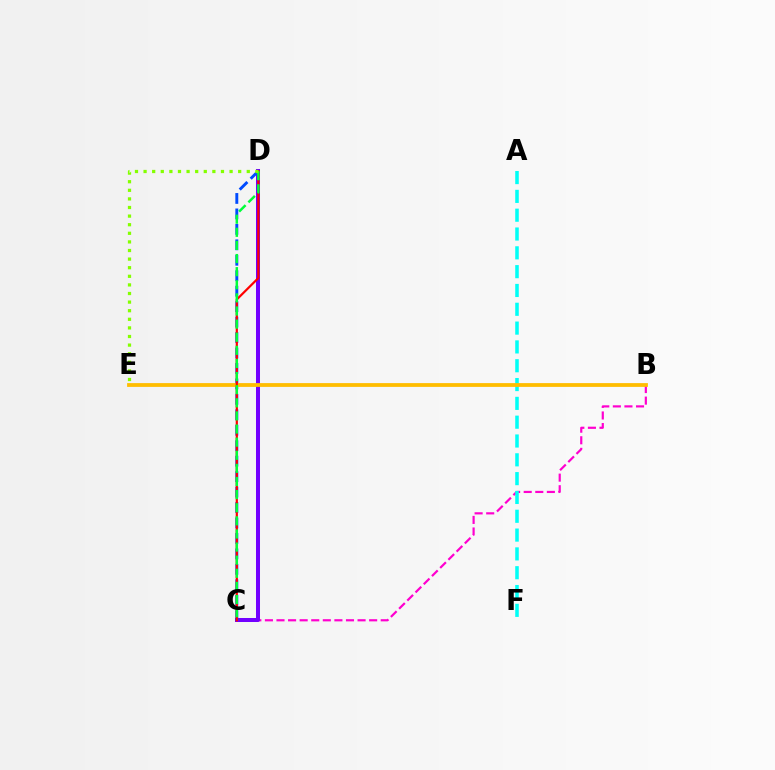{('B', 'C'): [{'color': '#ff00cf', 'line_style': 'dashed', 'thickness': 1.57}], ('A', 'F'): [{'color': '#00fff6', 'line_style': 'dashed', 'thickness': 2.56}], ('C', 'D'): [{'color': '#7200ff', 'line_style': 'solid', 'thickness': 2.89}, {'color': '#004bff', 'line_style': 'dashed', 'thickness': 2.1}, {'color': '#ff0000', 'line_style': 'solid', 'thickness': 1.59}, {'color': '#00ff39', 'line_style': 'dashed', 'thickness': 1.78}], ('B', 'E'): [{'color': '#ffbd00', 'line_style': 'solid', 'thickness': 2.72}], ('D', 'E'): [{'color': '#84ff00', 'line_style': 'dotted', 'thickness': 2.34}]}